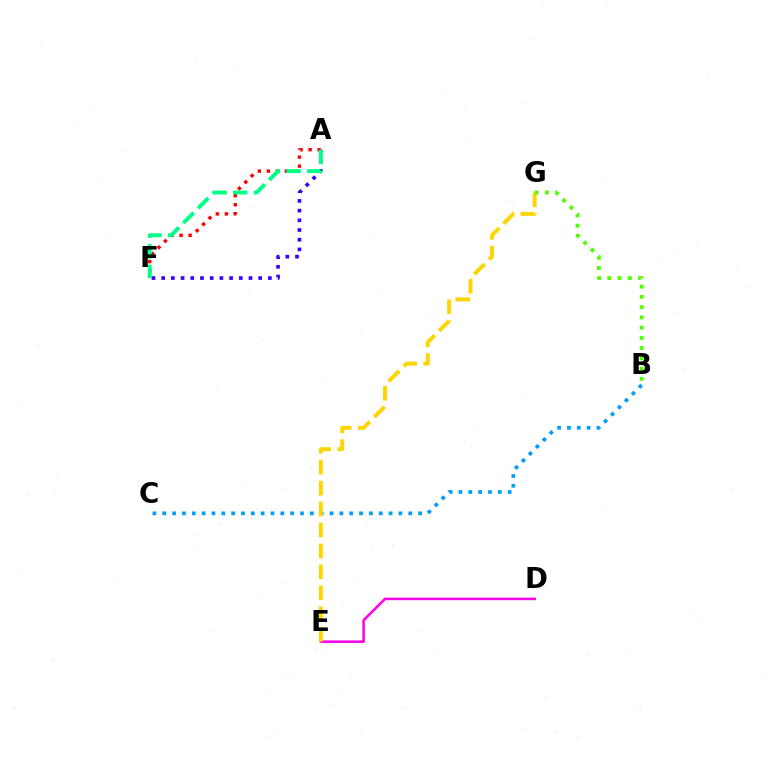{('B', 'C'): [{'color': '#009eff', 'line_style': 'dotted', 'thickness': 2.67}], ('D', 'E'): [{'color': '#ff00ed', 'line_style': 'solid', 'thickness': 1.83}], ('A', 'F'): [{'color': '#ff0000', 'line_style': 'dotted', 'thickness': 2.45}, {'color': '#3700ff', 'line_style': 'dotted', 'thickness': 2.64}, {'color': '#00ff86', 'line_style': 'dashed', 'thickness': 2.81}], ('E', 'G'): [{'color': '#ffd500', 'line_style': 'dashed', 'thickness': 2.84}], ('B', 'G'): [{'color': '#4fff00', 'line_style': 'dotted', 'thickness': 2.78}]}